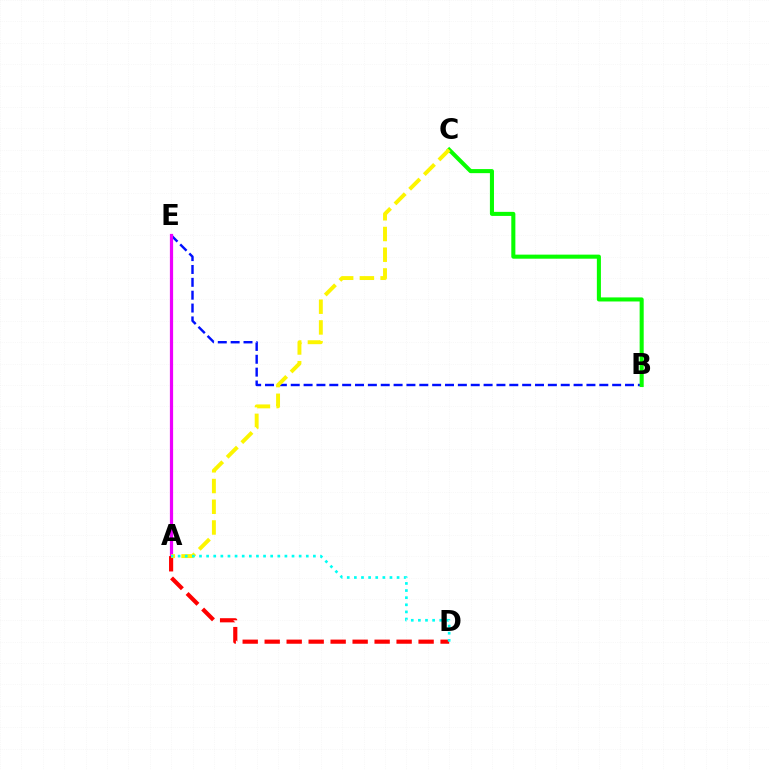{('B', 'E'): [{'color': '#0010ff', 'line_style': 'dashed', 'thickness': 1.75}], ('A', 'E'): [{'color': '#ee00ff', 'line_style': 'solid', 'thickness': 2.32}], ('A', 'D'): [{'color': '#ff0000', 'line_style': 'dashed', 'thickness': 2.99}, {'color': '#00fff6', 'line_style': 'dotted', 'thickness': 1.93}], ('B', 'C'): [{'color': '#08ff00', 'line_style': 'solid', 'thickness': 2.93}], ('A', 'C'): [{'color': '#fcf500', 'line_style': 'dashed', 'thickness': 2.82}]}